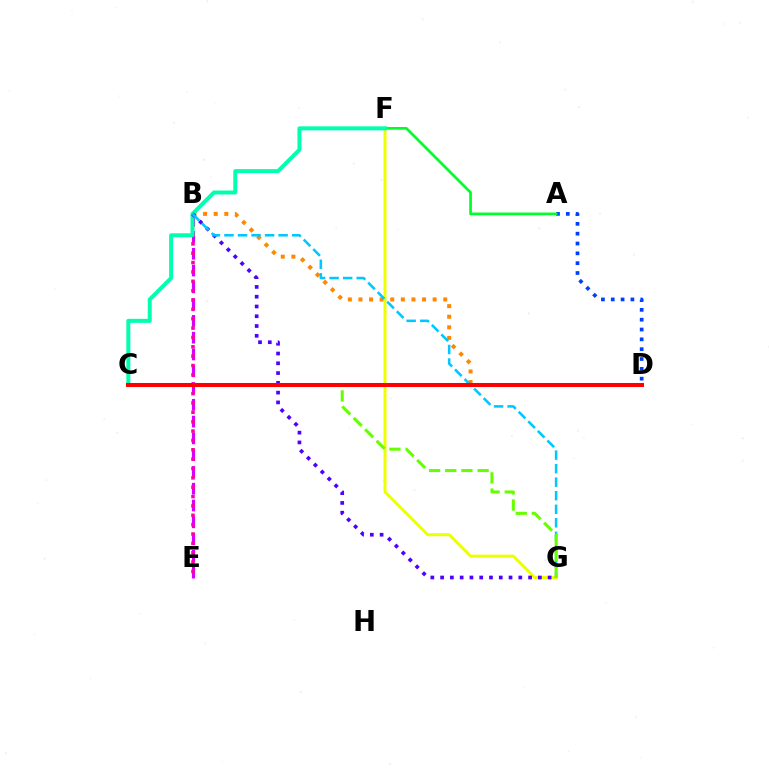{('B', 'D'): [{'color': '#ff8800', 'line_style': 'dotted', 'thickness': 2.88}], ('A', 'D'): [{'color': '#003fff', 'line_style': 'dotted', 'thickness': 2.67}], ('B', 'E'): [{'color': '#d600ff', 'line_style': 'dashed', 'thickness': 2.28}, {'color': '#ff00a0', 'line_style': 'dotted', 'thickness': 2.54}], ('A', 'F'): [{'color': '#00ff27', 'line_style': 'solid', 'thickness': 1.95}], ('F', 'G'): [{'color': '#eeff00', 'line_style': 'solid', 'thickness': 2.16}], ('C', 'F'): [{'color': '#00ffaf', 'line_style': 'solid', 'thickness': 2.87}], ('B', 'G'): [{'color': '#4f00ff', 'line_style': 'dotted', 'thickness': 2.66}, {'color': '#00c7ff', 'line_style': 'dashed', 'thickness': 1.84}], ('C', 'G'): [{'color': '#66ff00', 'line_style': 'dashed', 'thickness': 2.2}], ('C', 'D'): [{'color': '#ff0000', 'line_style': 'solid', 'thickness': 2.92}]}